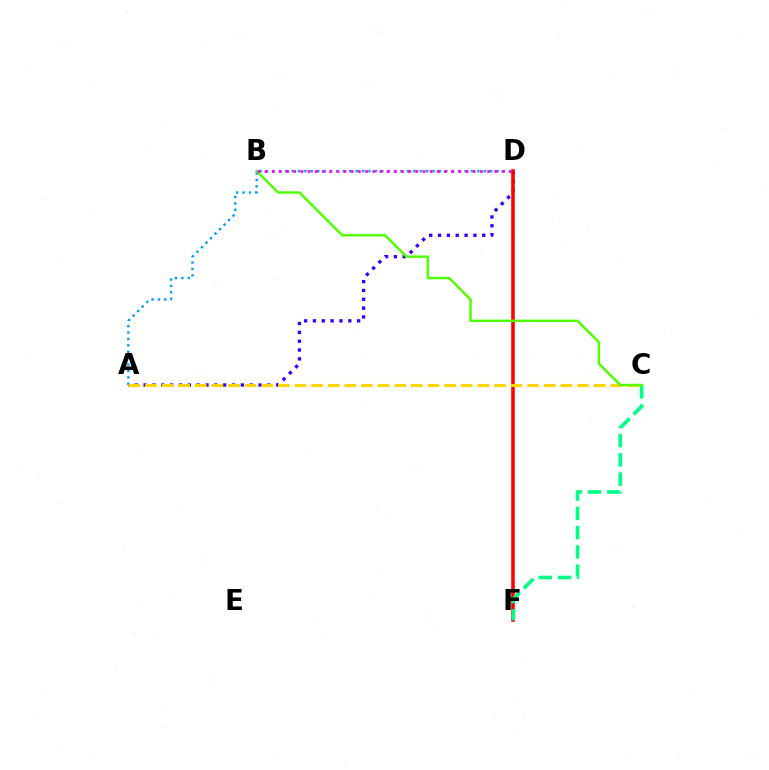{('A', 'D'): [{'color': '#3700ff', 'line_style': 'dotted', 'thickness': 2.4}, {'color': '#009eff', 'line_style': 'dotted', 'thickness': 1.74}], ('D', 'F'): [{'color': '#ff0000', 'line_style': 'solid', 'thickness': 2.57}], ('A', 'C'): [{'color': '#ffd500', 'line_style': 'dashed', 'thickness': 2.26}], ('C', 'F'): [{'color': '#00ff86', 'line_style': 'dashed', 'thickness': 2.62}], ('B', 'C'): [{'color': '#4fff00', 'line_style': 'solid', 'thickness': 1.75}], ('B', 'D'): [{'color': '#ff00ed', 'line_style': 'dotted', 'thickness': 1.95}]}